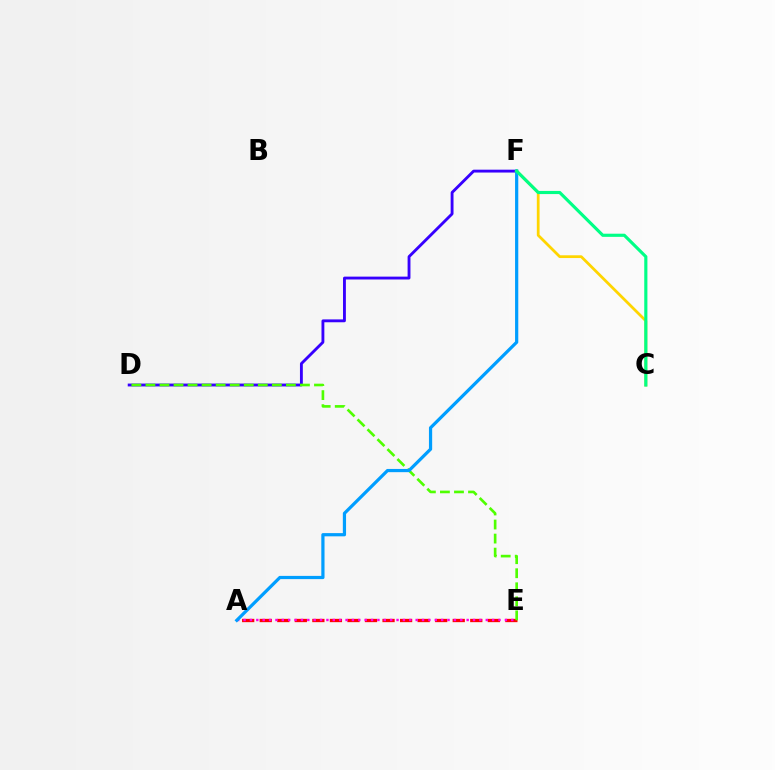{('D', 'F'): [{'color': '#3700ff', 'line_style': 'solid', 'thickness': 2.06}], ('A', 'E'): [{'color': '#ff0000', 'line_style': 'dashed', 'thickness': 2.38}, {'color': '#ff00ed', 'line_style': 'dotted', 'thickness': 1.73}], ('D', 'E'): [{'color': '#4fff00', 'line_style': 'dashed', 'thickness': 1.91}], ('A', 'F'): [{'color': '#009eff', 'line_style': 'solid', 'thickness': 2.32}], ('C', 'F'): [{'color': '#ffd500', 'line_style': 'solid', 'thickness': 1.99}, {'color': '#00ff86', 'line_style': 'solid', 'thickness': 2.27}]}